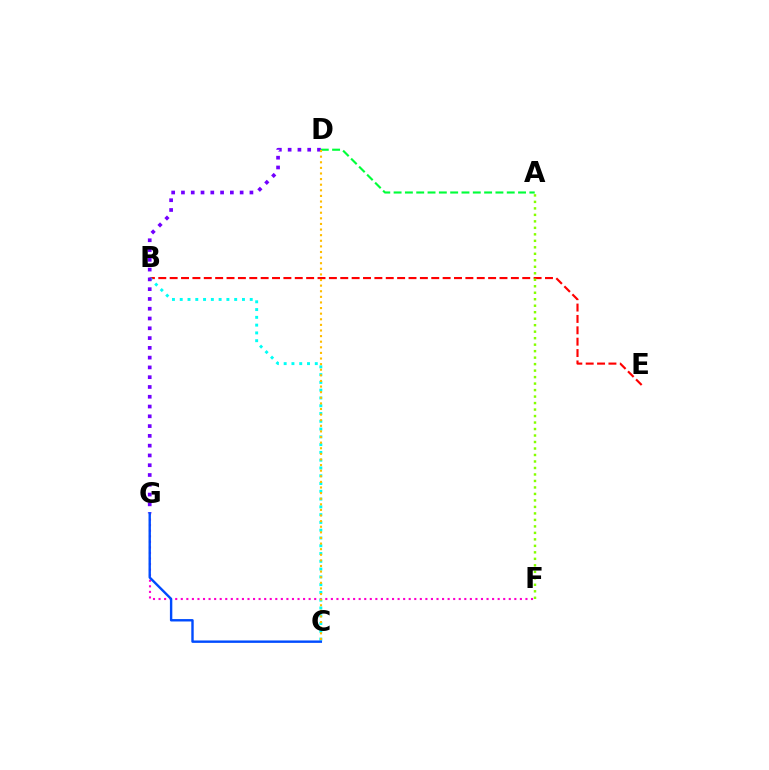{('F', 'G'): [{'color': '#ff00cf', 'line_style': 'dotted', 'thickness': 1.51}], ('B', 'E'): [{'color': '#ff0000', 'line_style': 'dashed', 'thickness': 1.55}], ('A', 'D'): [{'color': '#00ff39', 'line_style': 'dashed', 'thickness': 1.54}], ('B', 'C'): [{'color': '#00fff6', 'line_style': 'dotted', 'thickness': 2.11}], ('D', 'G'): [{'color': '#7200ff', 'line_style': 'dotted', 'thickness': 2.66}], ('C', 'G'): [{'color': '#004bff', 'line_style': 'solid', 'thickness': 1.73}], ('A', 'F'): [{'color': '#84ff00', 'line_style': 'dotted', 'thickness': 1.76}], ('C', 'D'): [{'color': '#ffbd00', 'line_style': 'dotted', 'thickness': 1.52}]}